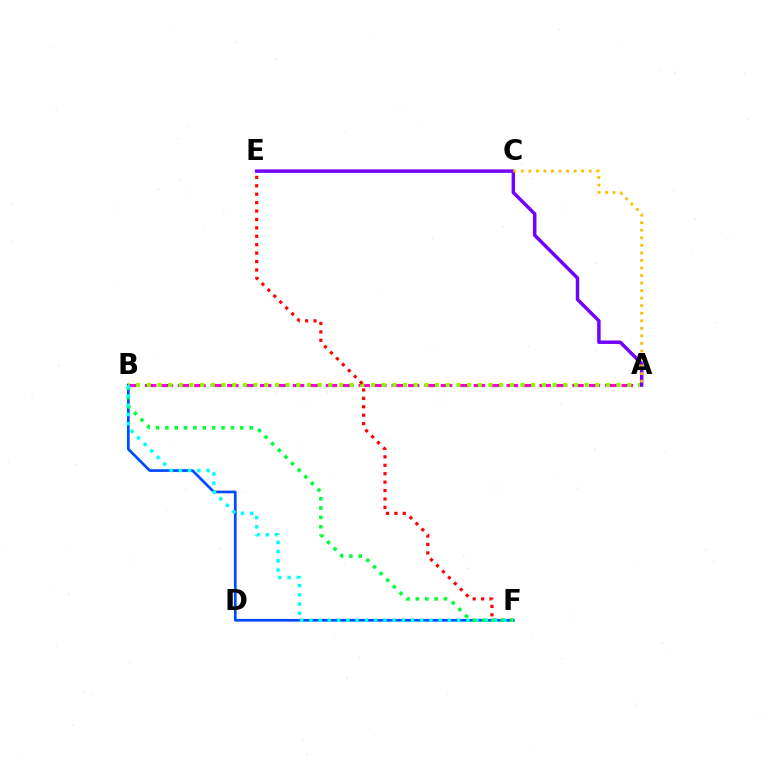{('B', 'F'): [{'color': '#004bff', 'line_style': 'solid', 'thickness': 1.96}, {'color': '#00ff39', 'line_style': 'dotted', 'thickness': 2.54}, {'color': '#00fff6', 'line_style': 'dotted', 'thickness': 2.51}], ('A', 'B'): [{'color': '#ff00cf', 'line_style': 'dashed', 'thickness': 2.23}, {'color': '#84ff00', 'line_style': 'dotted', 'thickness': 2.9}], ('A', 'E'): [{'color': '#7200ff', 'line_style': 'solid', 'thickness': 2.49}], ('A', 'C'): [{'color': '#ffbd00', 'line_style': 'dotted', 'thickness': 2.05}], ('E', 'F'): [{'color': '#ff0000', 'line_style': 'dotted', 'thickness': 2.29}]}